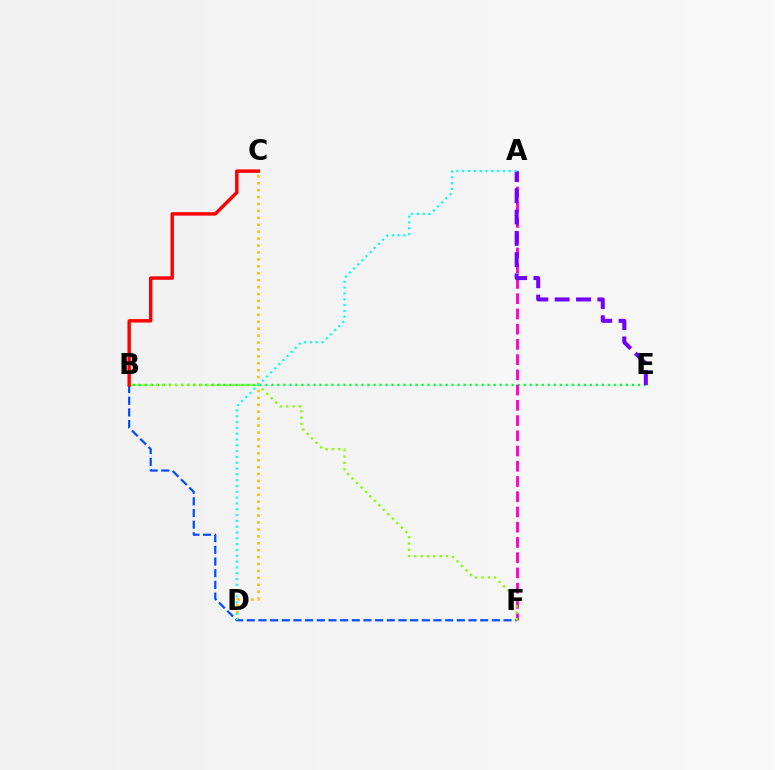{('C', 'D'): [{'color': '#ffbd00', 'line_style': 'dotted', 'thickness': 1.88}], ('B', 'E'): [{'color': '#00ff39', 'line_style': 'dotted', 'thickness': 1.63}], ('A', 'F'): [{'color': '#ff00cf', 'line_style': 'dashed', 'thickness': 2.07}], ('A', 'E'): [{'color': '#7200ff', 'line_style': 'dashed', 'thickness': 2.9}], ('B', 'F'): [{'color': '#004bff', 'line_style': 'dashed', 'thickness': 1.59}, {'color': '#84ff00', 'line_style': 'dotted', 'thickness': 1.72}], ('A', 'D'): [{'color': '#00fff6', 'line_style': 'dotted', 'thickness': 1.58}], ('B', 'C'): [{'color': '#ff0000', 'line_style': 'solid', 'thickness': 2.47}]}